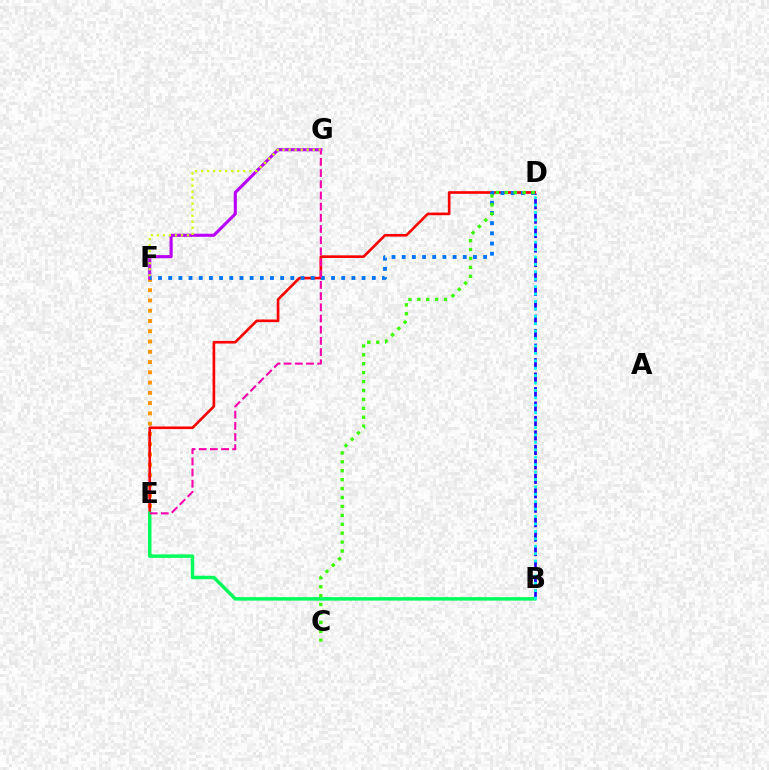{('E', 'F'): [{'color': '#ff9400', 'line_style': 'dotted', 'thickness': 2.79}], ('F', 'G'): [{'color': '#b900ff', 'line_style': 'solid', 'thickness': 2.24}, {'color': '#d1ff00', 'line_style': 'dotted', 'thickness': 1.64}], ('B', 'D'): [{'color': '#2500ff', 'line_style': 'dashed', 'thickness': 1.96}, {'color': '#00fff6', 'line_style': 'dotted', 'thickness': 2.01}], ('D', 'E'): [{'color': '#ff0000', 'line_style': 'solid', 'thickness': 1.9}], ('B', 'E'): [{'color': '#00ff5c', 'line_style': 'solid', 'thickness': 2.5}], ('D', 'F'): [{'color': '#0074ff', 'line_style': 'dotted', 'thickness': 2.77}], ('C', 'D'): [{'color': '#3dff00', 'line_style': 'dotted', 'thickness': 2.42}], ('E', 'G'): [{'color': '#ff00ac', 'line_style': 'dashed', 'thickness': 1.52}]}